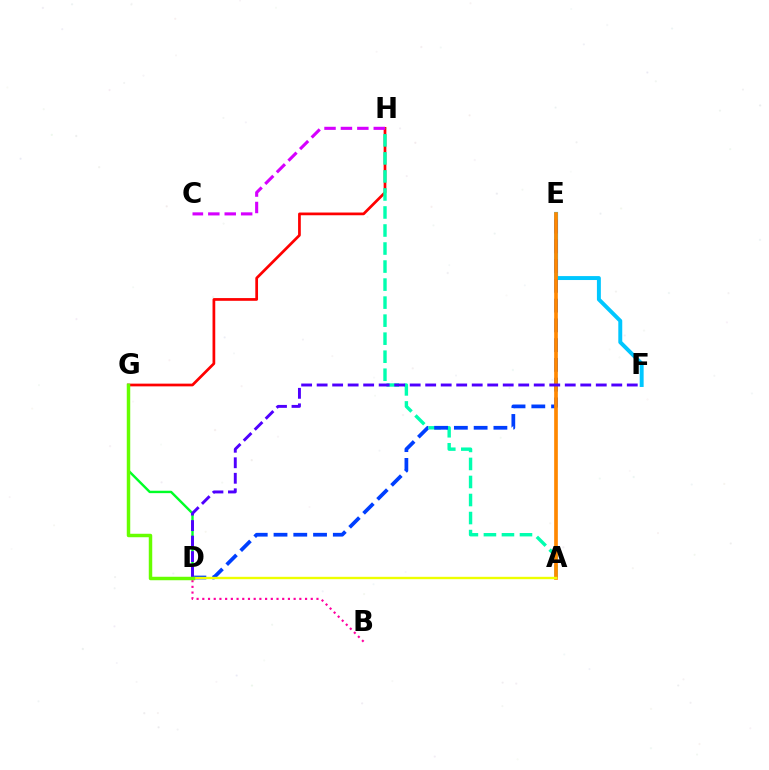{('G', 'H'): [{'color': '#ff0000', 'line_style': 'solid', 'thickness': 1.96}], ('A', 'H'): [{'color': '#00ffaf', 'line_style': 'dashed', 'thickness': 2.45}], ('D', 'G'): [{'color': '#00ff27', 'line_style': 'solid', 'thickness': 1.73}, {'color': '#66ff00', 'line_style': 'solid', 'thickness': 2.5}], ('C', 'H'): [{'color': '#d600ff', 'line_style': 'dashed', 'thickness': 2.23}], ('E', 'F'): [{'color': '#00c7ff', 'line_style': 'solid', 'thickness': 2.84}], ('B', 'D'): [{'color': '#ff00a0', 'line_style': 'dotted', 'thickness': 1.55}], ('D', 'E'): [{'color': '#003fff', 'line_style': 'dashed', 'thickness': 2.69}], ('A', 'E'): [{'color': '#ff8800', 'line_style': 'solid', 'thickness': 2.65}], ('A', 'D'): [{'color': '#eeff00', 'line_style': 'solid', 'thickness': 1.7}], ('D', 'F'): [{'color': '#4f00ff', 'line_style': 'dashed', 'thickness': 2.11}]}